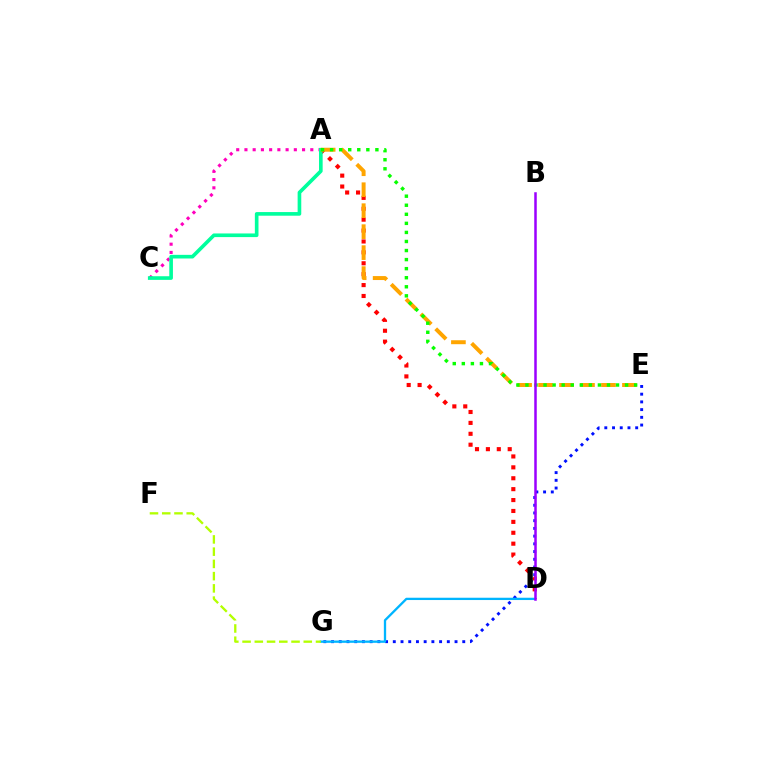{('A', 'D'): [{'color': '#ff0000', 'line_style': 'dotted', 'thickness': 2.96}], ('A', 'C'): [{'color': '#ff00bd', 'line_style': 'dotted', 'thickness': 2.24}, {'color': '#00ff9d', 'line_style': 'solid', 'thickness': 2.62}], ('E', 'G'): [{'color': '#0010ff', 'line_style': 'dotted', 'thickness': 2.1}], ('D', 'G'): [{'color': '#00b5ff', 'line_style': 'solid', 'thickness': 1.66}], ('A', 'E'): [{'color': '#ffa500', 'line_style': 'dashed', 'thickness': 2.85}, {'color': '#08ff00', 'line_style': 'dotted', 'thickness': 2.46}], ('F', 'G'): [{'color': '#b3ff00', 'line_style': 'dashed', 'thickness': 1.66}], ('B', 'D'): [{'color': '#9b00ff', 'line_style': 'solid', 'thickness': 1.81}]}